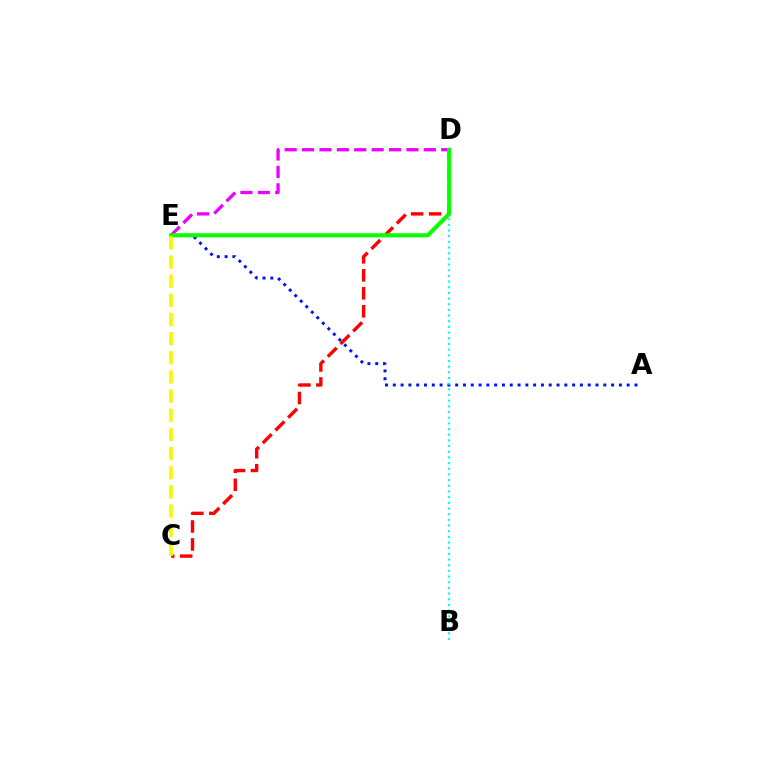{('C', 'D'): [{'color': '#ff0000', 'line_style': 'dashed', 'thickness': 2.44}], ('A', 'E'): [{'color': '#0010ff', 'line_style': 'dotted', 'thickness': 2.12}], ('B', 'D'): [{'color': '#00fff6', 'line_style': 'dotted', 'thickness': 1.54}], ('D', 'E'): [{'color': '#ee00ff', 'line_style': 'dashed', 'thickness': 2.36}, {'color': '#08ff00', 'line_style': 'solid', 'thickness': 2.93}], ('C', 'E'): [{'color': '#fcf500', 'line_style': 'dashed', 'thickness': 2.6}]}